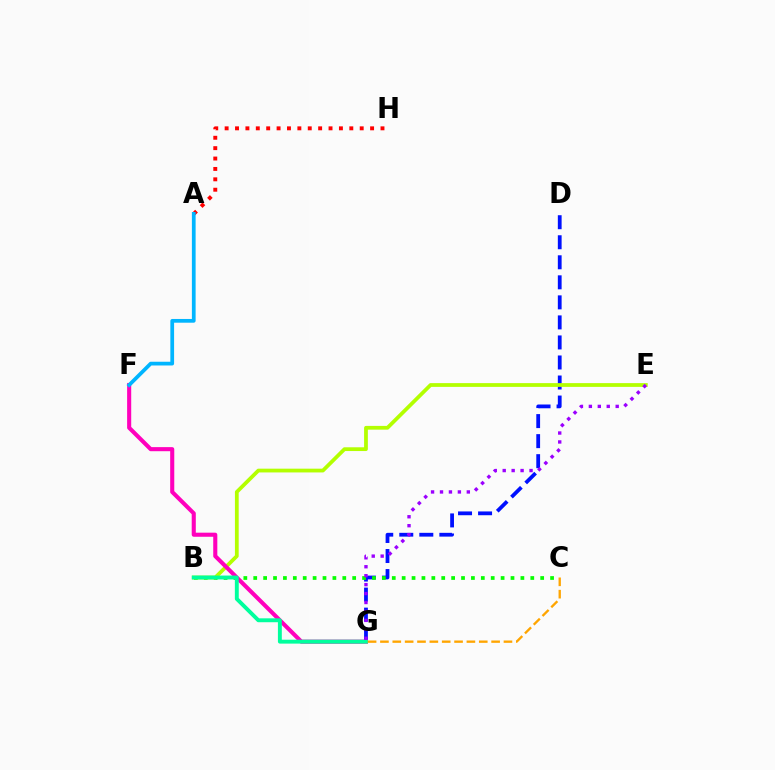{('D', 'G'): [{'color': '#0010ff', 'line_style': 'dashed', 'thickness': 2.72}], ('B', 'C'): [{'color': '#08ff00', 'line_style': 'dotted', 'thickness': 2.69}], ('B', 'E'): [{'color': '#b3ff00', 'line_style': 'solid', 'thickness': 2.71}], ('F', 'G'): [{'color': '#ff00bd', 'line_style': 'solid', 'thickness': 2.94}], ('B', 'G'): [{'color': '#00ff9d', 'line_style': 'solid', 'thickness': 2.81}], ('A', 'H'): [{'color': '#ff0000', 'line_style': 'dotted', 'thickness': 2.82}], ('A', 'F'): [{'color': '#00b5ff', 'line_style': 'solid', 'thickness': 2.69}], ('E', 'G'): [{'color': '#9b00ff', 'line_style': 'dotted', 'thickness': 2.43}], ('C', 'G'): [{'color': '#ffa500', 'line_style': 'dashed', 'thickness': 1.68}]}